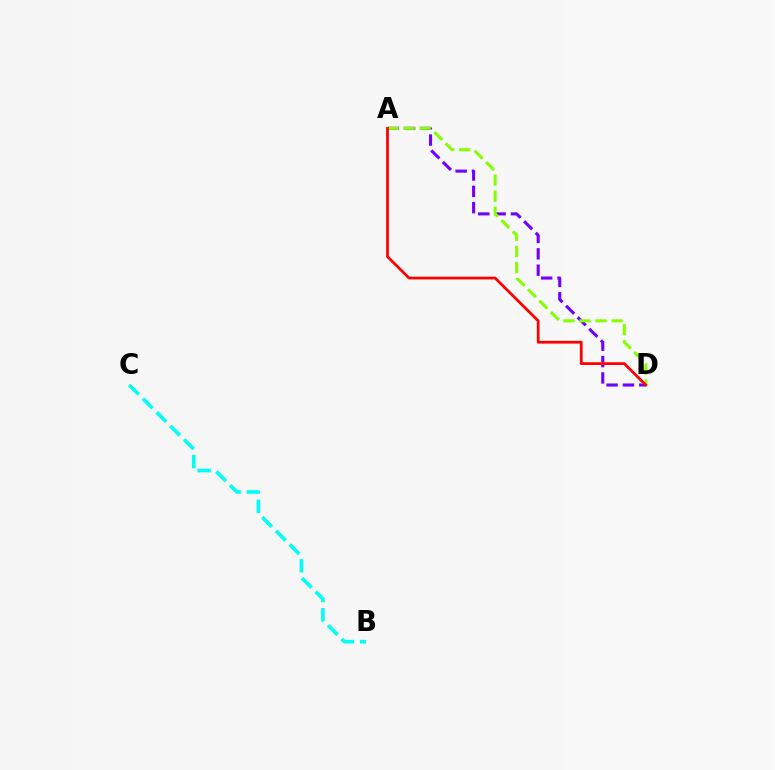{('B', 'C'): [{'color': '#00fff6', 'line_style': 'dashed', 'thickness': 2.63}], ('A', 'D'): [{'color': '#7200ff', 'line_style': 'dashed', 'thickness': 2.22}, {'color': '#84ff00', 'line_style': 'dashed', 'thickness': 2.18}, {'color': '#ff0000', 'line_style': 'solid', 'thickness': 1.98}]}